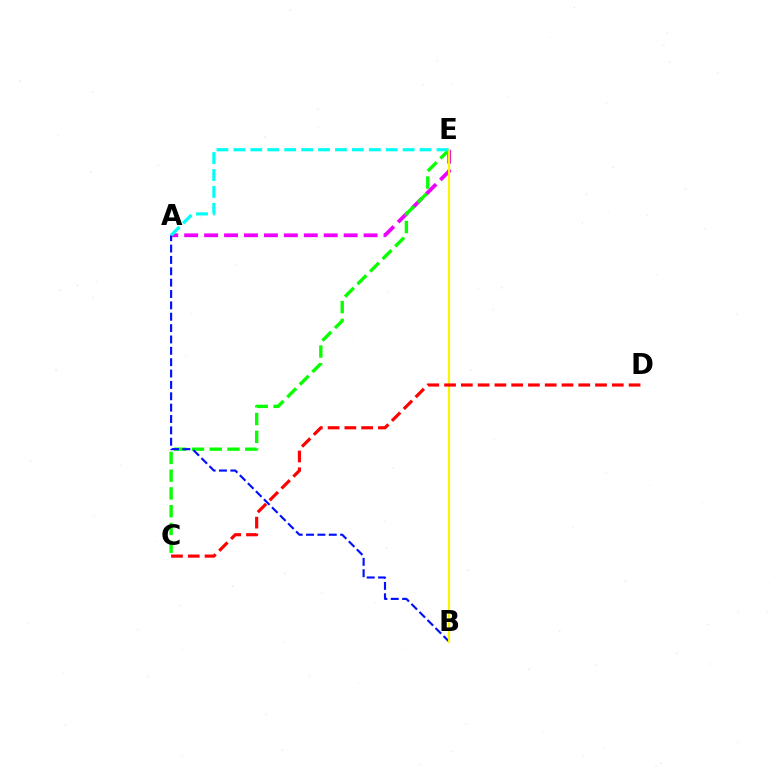{('A', 'E'): [{'color': '#ee00ff', 'line_style': 'dashed', 'thickness': 2.71}, {'color': '#00fff6', 'line_style': 'dashed', 'thickness': 2.3}], ('C', 'E'): [{'color': '#08ff00', 'line_style': 'dashed', 'thickness': 2.41}], ('A', 'B'): [{'color': '#0010ff', 'line_style': 'dashed', 'thickness': 1.54}], ('B', 'E'): [{'color': '#fcf500', 'line_style': 'solid', 'thickness': 1.56}], ('C', 'D'): [{'color': '#ff0000', 'line_style': 'dashed', 'thickness': 2.28}]}